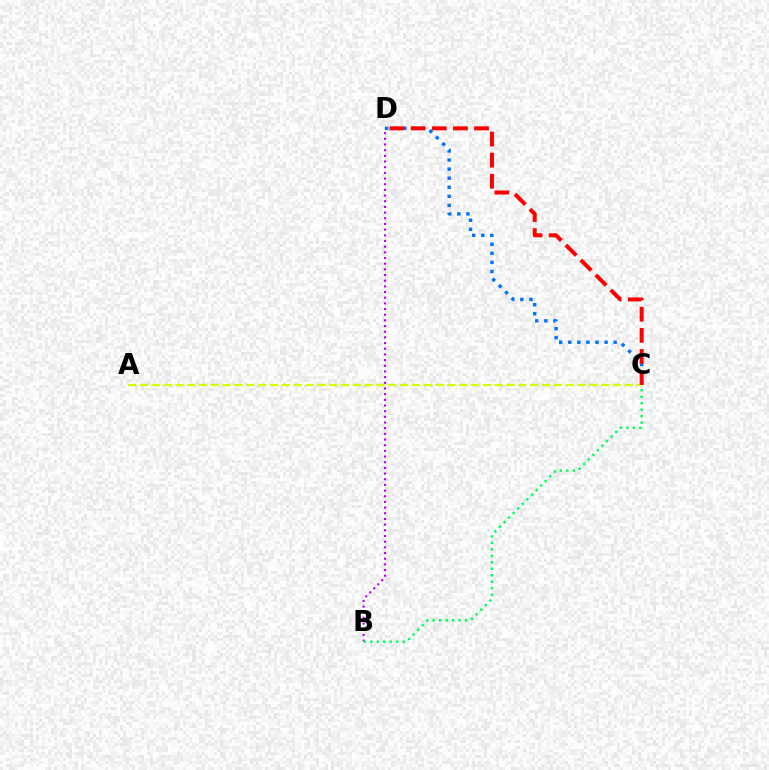{('B', 'D'): [{'color': '#b900ff', 'line_style': 'dotted', 'thickness': 1.54}], ('C', 'D'): [{'color': '#0074ff', 'line_style': 'dotted', 'thickness': 2.46}, {'color': '#ff0000', 'line_style': 'dashed', 'thickness': 2.87}], ('B', 'C'): [{'color': '#00ff5c', 'line_style': 'dotted', 'thickness': 1.76}], ('A', 'C'): [{'color': '#d1ff00', 'line_style': 'dashed', 'thickness': 1.61}]}